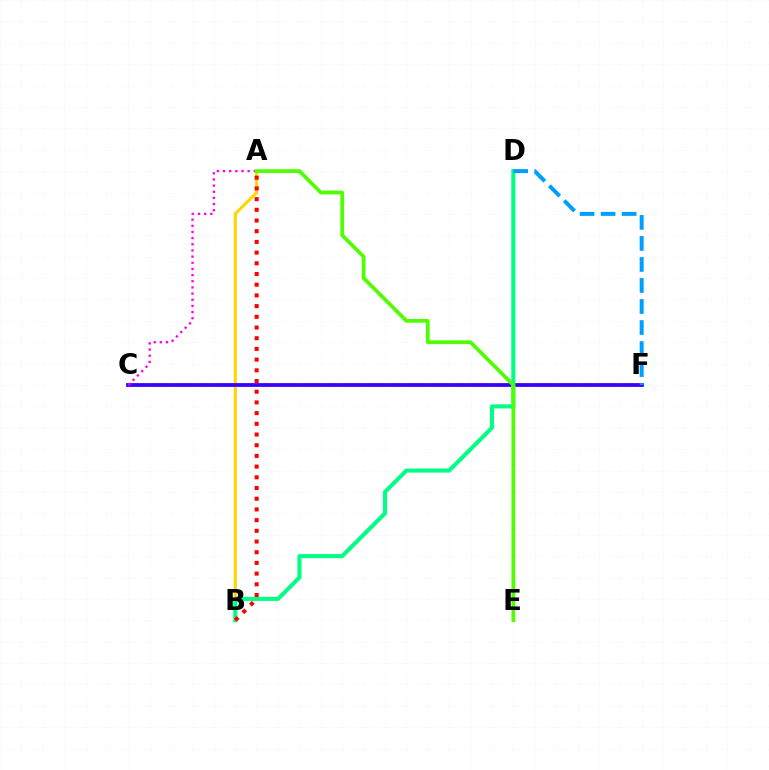{('A', 'B'): [{'color': '#ffd500', 'line_style': 'solid', 'thickness': 2.2}, {'color': '#ff0000', 'line_style': 'dotted', 'thickness': 2.91}], ('C', 'F'): [{'color': '#3700ff', 'line_style': 'solid', 'thickness': 2.71}], ('A', 'C'): [{'color': '#ff00ed', 'line_style': 'dotted', 'thickness': 1.67}], ('B', 'D'): [{'color': '#00ff86', 'line_style': 'solid', 'thickness': 2.93}], ('D', 'F'): [{'color': '#009eff', 'line_style': 'dashed', 'thickness': 2.86}], ('A', 'E'): [{'color': '#4fff00', 'line_style': 'solid', 'thickness': 2.69}]}